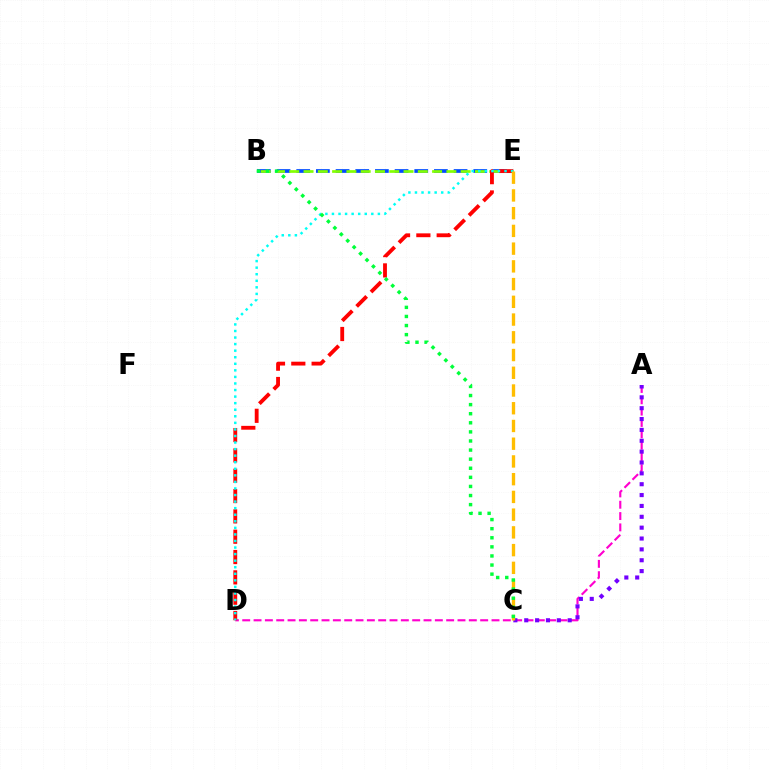{('B', 'E'): [{'color': '#004bff', 'line_style': 'dashed', 'thickness': 2.67}, {'color': '#84ff00', 'line_style': 'dashed', 'thickness': 1.94}], ('A', 'D'): [{'color': '#ff00cf', 'line_style': 'dashed', 'thickness': 1.54}], ('D', 'E'): [{'color': '#ff0000', 'line_style': 'dashed', 'thickness': 2.76}, {'color': '#00fff6', 'line_style': 'dotted', 'thickness': 1.78}], ('A', 'C'): [{'color': '#7200ff', 'line_style': 'dotted', 'thickness': 2.95}], ('C', 'E'): [{'color': '#ffbd00', 'line_style': 'dashed', 'thickness': 2.41}], ('B', 'C'): [{'color': '#00ff39', 'line_style': 'dotted', 'thickness': 2.47}]}